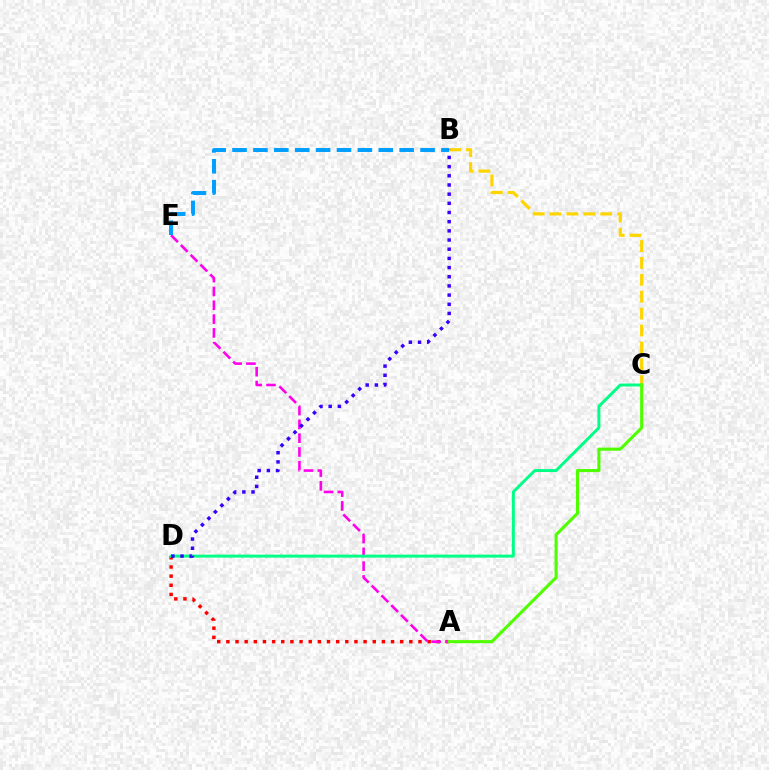{('B', 'C'): [{'color': '#ffd500', 'line_style': 'dashed', 'thickness': 2.3}], ('A', 'D'): [{'color': '#ff0000', 'line_style': 'dotted', 'thickness': 2.49}], ('A', 'E'): [{'color': '#ff00ed', 'line_style': 'dashed', 'thickness': 1.88}], ('C', 'D'): [{'color': '#00ff86', 'line_style': 'solid', 'thickness': 2.13}], ('B', 'E'): [{'color': '#009eff', 'line_style': 'dashed', 'thickness': 2.84}], ('B', 'D'): [{'color': '#3700ff', 'line_style': 'dotted', 'thickness': 2.49}], ('A', 'C'): [{'color': '#4fff00', 'line_style': 'solid', 'thickness': 2.23}]}